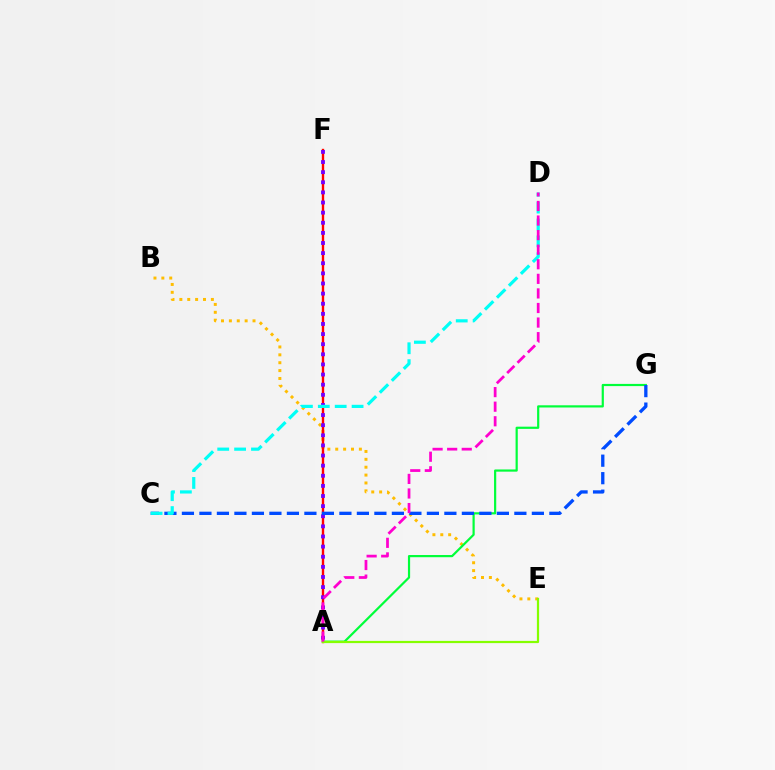{('B', 'E'): [{'color': '#ffbd00', 'line_style': 'dotted', 'thickness': 2.14}], ('A', 'F'): [{'color': '#ff0000', 'line_style': 'solid', 'thickness': 1.71}, {'color': '#7200ff', 'line_style': 'dotted', 'thickness': 2.75}], ('A', 'G'): [{'color': '#00ff39', 'line_style': 'solid', 'thickness': 1.58}], ('A', 'E'): [{'color': '#84ff00', 'line_style': 'solid', 'thickness': 1.59}], ('C', 'G'): [{'color': '#004bff', 'line_style': 'dashed', 'thickness': 2.38}], ('C', 'D'): [{'color': '#00fff6', 'line_style': 'dashed', 'thickness': 2.29}], ('A', 'D'): [{'color': '#ff00cf', 'line_style': 'dashed', 'thickness': 1.98}]}